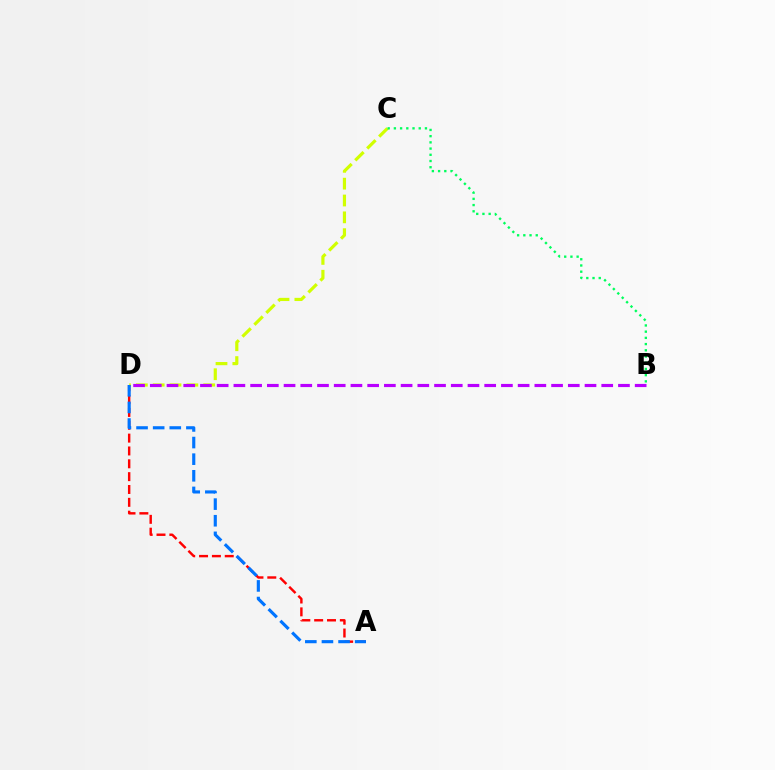{('C', 'D'): [{'color': '#d1ff00', 'line_style': 'dashed', 'thickness': 2.29}], ('A', 'D'): [{'color': '#ff0000', 'line_style': 'dashed', 'thickness': 1.74}, {'color': '#0074ff', 'line_style': 'dashed', 'thickness': 2.26}], ('B', 'D'): [{'color': '#b900ff', 'line_style': 'dashed', 'thickness': 2.27}], ('B', 'C'): [{'color': '#00ff5c', 'line_style': 'dotted', 'thickness': 1.69}]}